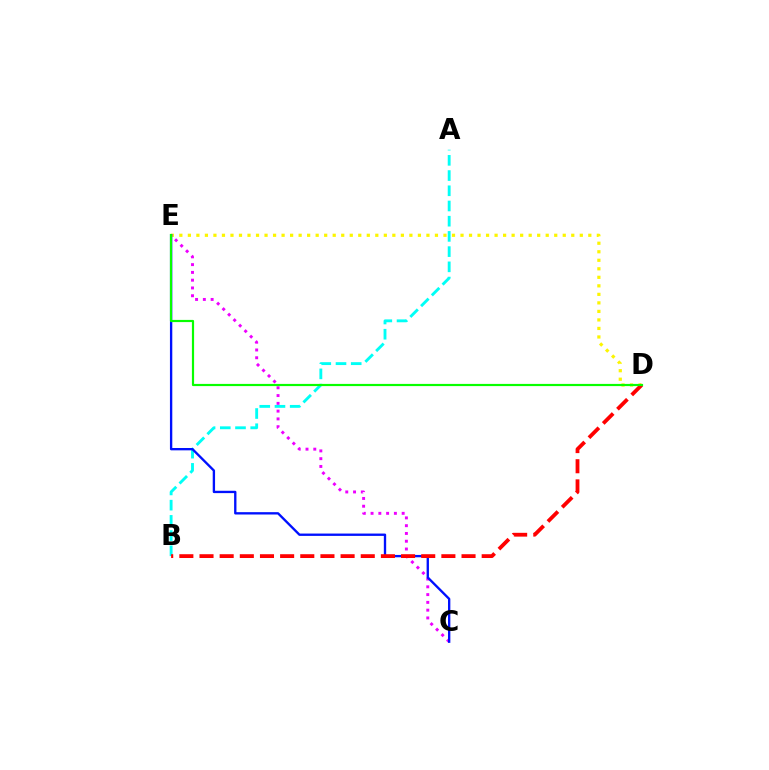{('A', 'B'): [{'color': '#00fff6', 'line_style': 'dashed', 'thickness': 2.07}], ('D', 'E'): [{'color': '#fcf500', 'line_style': 'dotted', 'thickness': 2.31}, {'color': '#08ff00', 'line_style': 'solid', 'thickness': 1.58}], ('C', 'E'): [{'color': '#ee00ff', 'line_style': 'dotted', 'thickness': 2.11}, {'color': '#0010ff', 'line_style': 'solid', 'thickness': 1.69}], ('B', 'D'): [{'color': '#ff0000', 'line_style': 'dashed', 'thickness': 2.74}]}